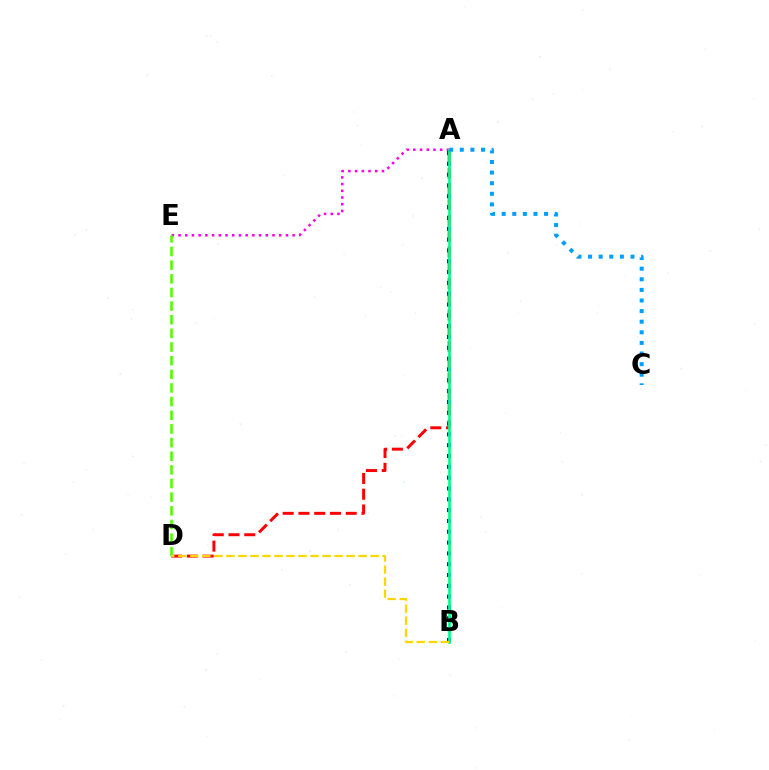{('A', 'E'): [{'color': '#ff00ed', 'line_style': 'dotted', 'thickness': 1.82}], ('A', 'B'): [{'color': '#3700ff', 'line_style': 'dotted', 'thickness': 2.94}, {'color': '#00ff86', 'line_style': 'solid', 'thickness': 1.95}], ('A', 'D'): [{'color': '#ff0000', 'line_style': 'dashed', 'thickness': 2.14}], ('D', 'E'): [{'color': '#4fff00', 'line_style': 'dashed', 'thickness': 1.85}], ('B', 'D'): [{'color': '#ffd500', 'line_style': 'dashed', 'thickness': 1.63}], ('A', 'C'): [{'color': '#009eff', 'line_style': 'dotted', 'thickness': 2.88}]}